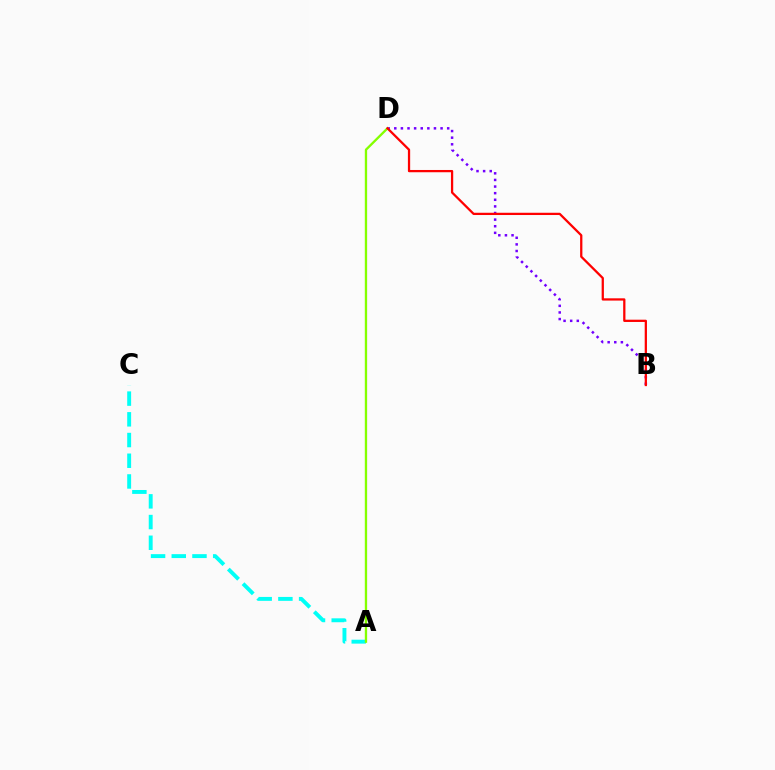{('B', 'D'): [{'color': '#7200ff', 'line_style': 'dotted', 'thickness': 1.8}, {'color': '#ff0000', 'line_style': 'solid', 'thickness': 1.63}], ('A', 'C'): [{'color': '#00fff6', 'line_style': 'dashed', 'thickness': 2.81}], ('A', 'D'): [{'color': '#84ff00', 'line_style': 'solid', 'thickness': 1.67}]}